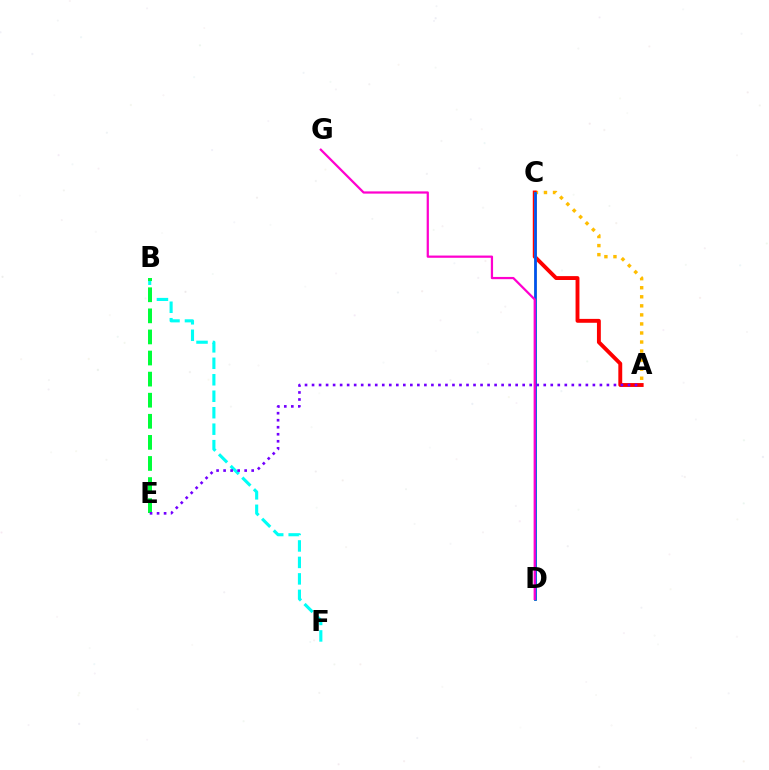{('A', 'C'): [{'color': '#ffbd00', 'line_style': 'dotted', 'thickness': 2.46}, {'color': '#ff0000', 'line_style': 'solid', 'thickness': 2.8}], ('B', 'F'): [{'color': '#00fff6', 'line_style': 'dashed', 'thickness': 2.24}], ('C', 'D'): [{'color': '#84ff00', 'line_style': 'solid', 'thickness': 1.93}, {'color': '#004bff', 'line_style': 'solid', 'thickness': 1.92}], ('B', 'E'): [{'color': '#00ff39', 'line_style': 'dashed', 'thickness': 2.86}], ('D', 'G'): [{'color': '#ff00cf', 'line_style': 'solid', 'thickness': 1.61}], ('A', 'E'): [{'color': '#7200ff', 'line_style': 'dotted', 'thickness': 1.91}]}